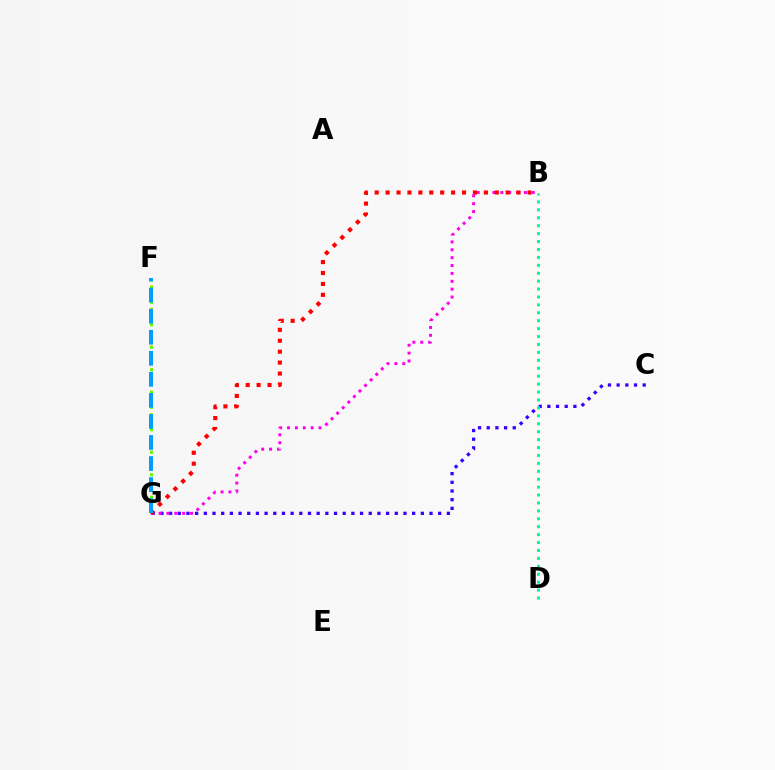{('F', 'G'): [{'color': '#ffd500', 'line_style': 'dotted', 'thickness': 2.04}, {'color': '#4fff00', 'line_style': 'dotted', 'thickness': 2.04}, {'color': '#009eff', 'line_style': 'dashed', 'thickness': 2.86}], ('C', 'G'): [{'color': '#3700ff', 'line_style': 'dotted', 'thickness': 2.36}], ('B', 'G'): [{'color': '#ff00ed', 'line_style': 'dotted', 'thickness': 2.14}, {'color': '#ff0000', 'line_style': 'dotted', 'thickness': 2.97}], ('B', 'D'): [{'color': '#00ff86', 'line_style': 'dotted', 'thickness': 2.15}]}